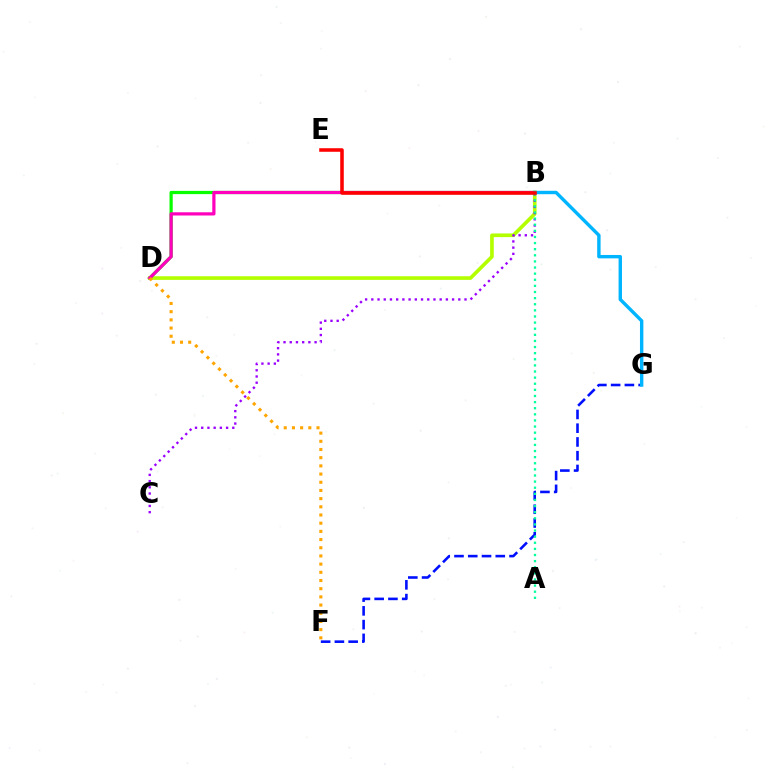{('F', 'G'): [{'color': '#0010ff', 'line_style': 'dashed', 'thickness': 1.87}], ('B', 'D'): [{'color': '#b3ff00', 'line_style': 'solid', 'thickness': 2.63}, {'color': '#08ff00', 'line_style': 'solid', 'thickness': 2.32}, {'color': '#ff00bd', 'line_style': 'solid', 'thickness': 2.31}], ('B', 'C'): [{'color': '#9b00ff', 'line_style': 'dotted', 'thickness': 1.69}], ('A', 'B'): [{'color': '#00ff9d', 'line_style': 'dotted', 'thickness': 1.66}], ('B', 'G'): [{'color': '#00b5ff', 'line_style': 'solid', 'thickness': 2.45}], ('B', 'E'): [{'color': '#ff0000', 'line_style': 'solid', 'thickness': 2.56}], ('D', 'F'): [{'color': '#ffa500', 'line_style': 'dotted', 'thickness': 2.22}]}